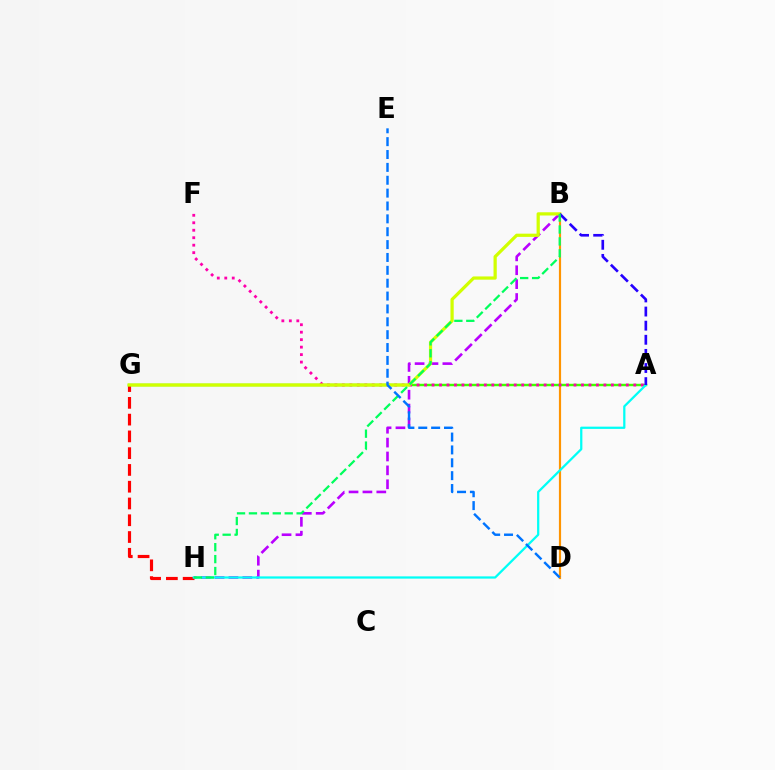{('B', 'D'): [{'color': '#ff9400', 'line_style': 'solid', 'thickness': 1.57}], ('G', 'H'): [{'color': '#ff0000', 'line_style': 'dashed', 'thickness': 2.28}], ('A', 'G'): [{'color': '#3dff00', 'line_style': 'solid', 'thickness': 1.77}], ('A', 'F'): [{'color': '#ff00ac', 'line_style': 'dotted', 'thickness': 2.03}], ('B', 'H'): [{'color': '#b900ff', 'line_style': 'dashed', 'thickness': 1.89}, {'color': '#00ff5c', 'line_style': 'dashed', 'thickness': 1.62}], ('A', 'H'): [{'color': '#00fff6', 'line_style': 'solid', 'thickness': 1.62}], ('B', 'G'): [{'color': '#d1ff00', 'line_style': 'solid', 'thickness': 2.32}], ('A', 'B'): [{'color': '#2500ff', 'line_style': 'dashed', 'thickness': 1.92}], ('D', 'E'): [{'color': '#0074ff', 'line_style': 'dashed', 'thickness': 1.75}]}